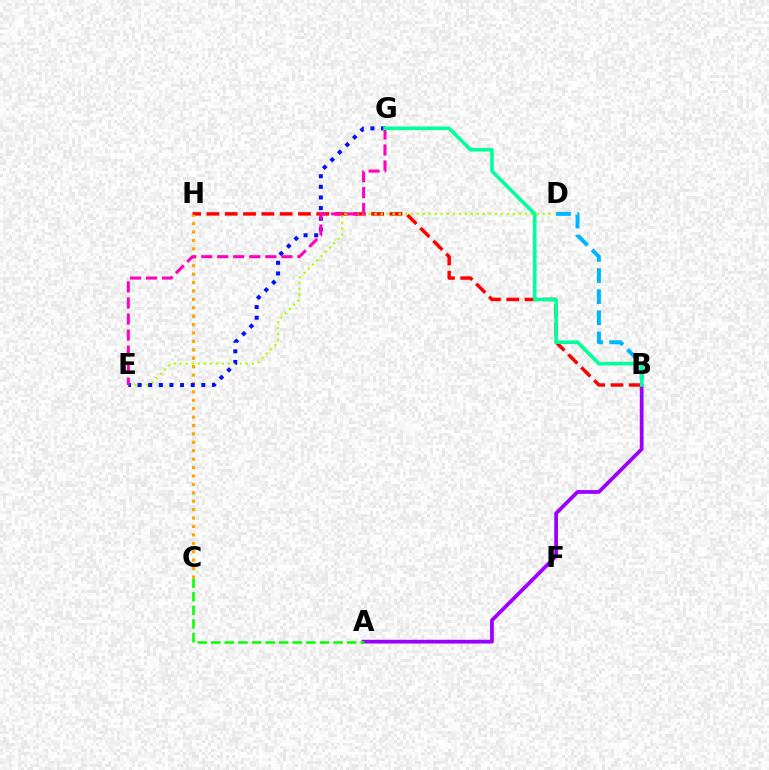{('B', 'D'): [{'color': '#00b5ff', 'line_style': 'dashed', 'thickness': 2.87}], ('B', 'H'): [{'color': '#ff0000', 'line_style': 'dashed', 'thickness': 2.49}], ('D', 'E'): [{'color': '#b3ff00', 'line_style': 'dotted', 'thickness': 1.63}], ('A', 'B'): [{'color': '#9b00ff', 'line_style': 'solid', 'thickness': 2.7}], ('C', 'H'): [{'color': '#ffa500', 'line_style': 'dotted', 'thickness': 2.29}], ('E', 'G'): [{'color': '#0010ff', 'line_style': 'dotted', 'thickness': 2.89}, {'color': '#ff00bd', 'line_style': 'dashed', 'thickness': 2.18}], ('B', 'G'): [{'color': '#00ff9d', 'line_style': 'solid', 'thickness': 2.6}], ('A', 'C'): [{'color': '#08ff00', 'line_style': 'dashed', 'thickness': 1.85}]}